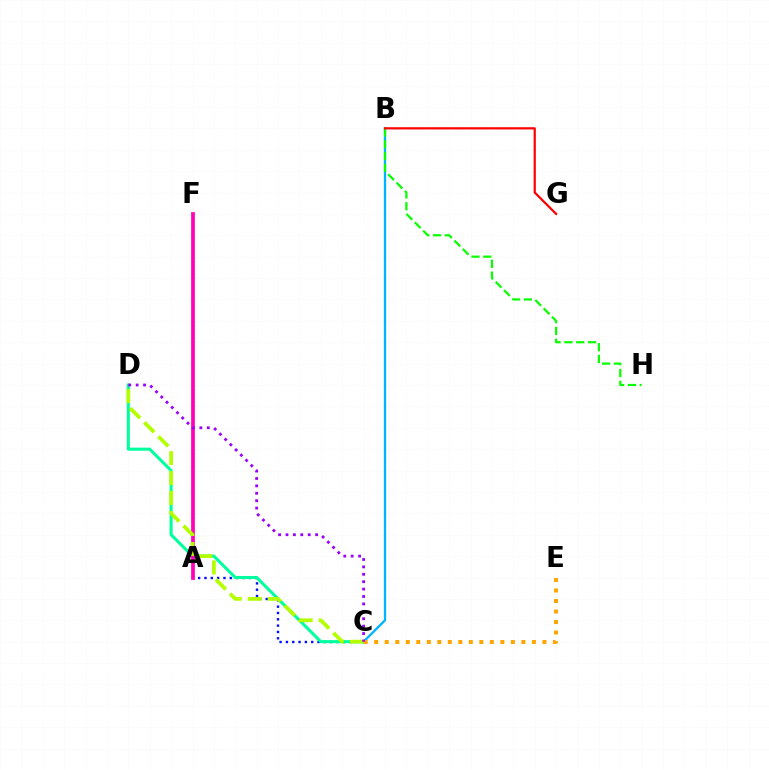{('B', 'C'): [{'color': '#00b5ff', 'line_style': 'solid', 'thickness': 1.67}], ('B', 'H'): [{'color': '#08ff00', 'line_style': 'dashed', 'thickness': 1.6}], ('A', 'C'): [{'color': '#0010ff', 'line_style': 'dotted', 'thickness': 1.72}], ('C', 'D'): [{'color': '#00ff9d', 'line_style': 'solid', 'thickness': 2.2}, {'color': '#b3ff00', 'line_style': 'dashed', 'thickness': 2.71}, {'color': '#9b00ff', 'line_style': 'dotted', 'thickness': 2.01}], ('C', 'E'): [{'color': '#ffa500', 'line_style': 'dotted', 'thickness': 2.86}], ('A', 'F'): [{'color': '#ff00bd', 'line_style': 'solid', 'thickness': 2.68}], ('B', 'G'): [{'color': '#ff0000', 'line_style': 'solid', 'thickness': 1.6}]}